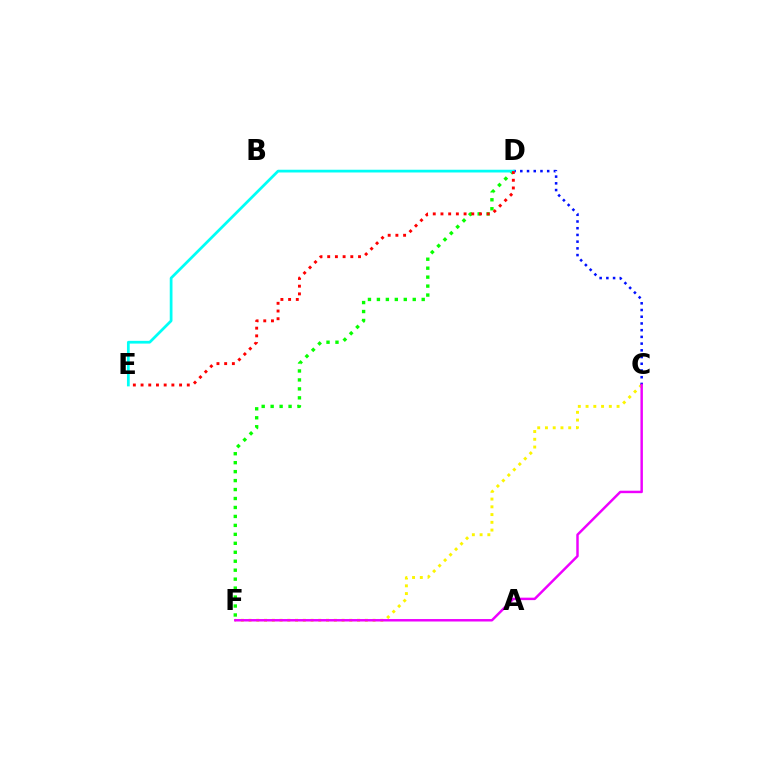{('C', 'F'): [{'color': '#fcf500', 'line_style': 'dotted', 'thickness': 2.11}, {'color': '#ee00ff', 'line_style': 'solid', 'thickness': 1.77}], ('C', 'D'): [{'color': '#0010ff', 'line_style': 'dotted', 'thickness': 1.83}], ('D', 'F'): [{'color': '#08ff00', 'line_style': 'dotted', 'thickness': 2.43}], ('D', 'E'): [{'color': '#00fff6', 'line_style': 'solid', 'thickness': 1.98}, {'color': '#ff0000', 'line_style': 'dotted', 'thickness': 2.09}]}